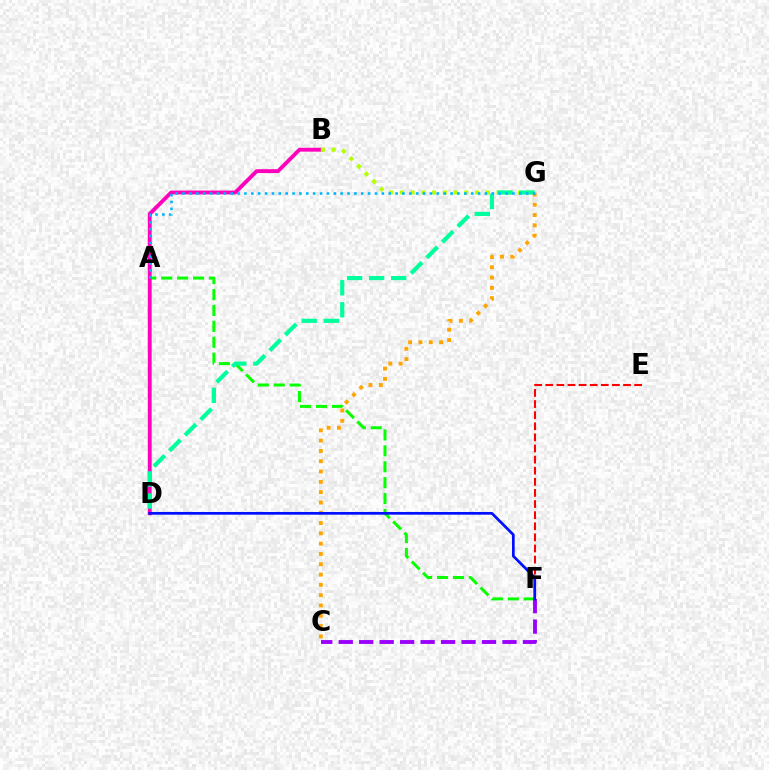{('A', 'F'): [{'color': '#08ff00', 'line_style': 'dashed', 'thickness': 2.16}], ('B', 'D'): [{'color': '#ff00bd', 'line_style': 'solid', 'thickness': 2.77}], ('B', 'G'): [{'color': '#b3ff00', 'line_style': 'dotted', 'thickness': 2.92}], ('E', 'F'): [{'color': '#ff0000', 'line_style': 'dashed', 'thickness': 1.51}], ('D', 'G'): [{'color': '#00ff9d', 'line_style': 'dashed', 'thickness': 2.99}], ('C', 'G'): [{'color': '#ffa500', 'line_style': 'dotted', 'thickness': 2.8}], ('C', 'F'): [{'color': '#9b00ff', 'line_style': 'dashed', 'thickness': 2.78}], ('A', 'G'): [{'color': '#00b5ff', 'line_style': 'dotted', 'thickness': 1.87}], ('D', 'F'): [{'color': '#0010ff', 'line_style': 'solid', 'thickness': 1.95}]}